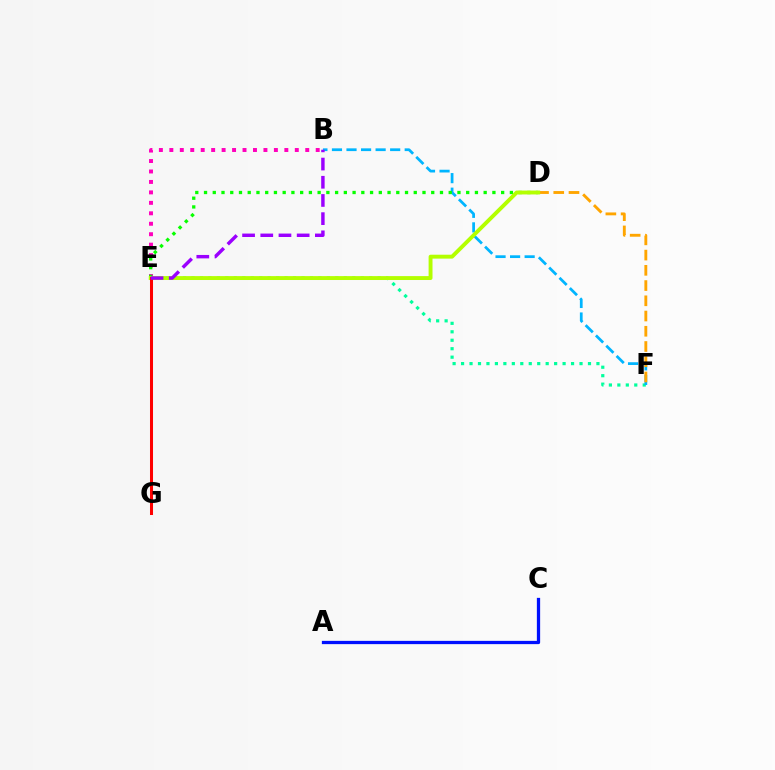{('E', 'F'): [{'color': '#00ff9d', 'line_style': 'dotted', 'thickness': 2.3}], ('A', 'C'): [{'color': '#0010ff', 'line_style': 'solid', 'thickness': 2.35}], ('B', 'E'): [{'color': '#ff00bd', 'line_style': 'dotted', 'thickness': 2.84}, {'color': '#9b00ff', 'line_style': 'dashed', 'thickness': 2.47}], ('B', 'F'): [{'color': '#00b5ff', 'line_style': 'dashed', 'thickness': 1.98}], ('D', 'E'): [{'color': '#08ff00', 'line_style': 'dotted', 'thickness': 2.37}, {'color': '#b3ff00', 'line_style': 'solid', 'thickness': 2.81}], ('D', 'F'): [{'color': '#ffa500', 'line_style': 'dashed', 'thickness': 2.07}], ('E', 'G'): [{'color': '#ff0000', 'line_style': 'solid', 'thickness': 2.18}]}